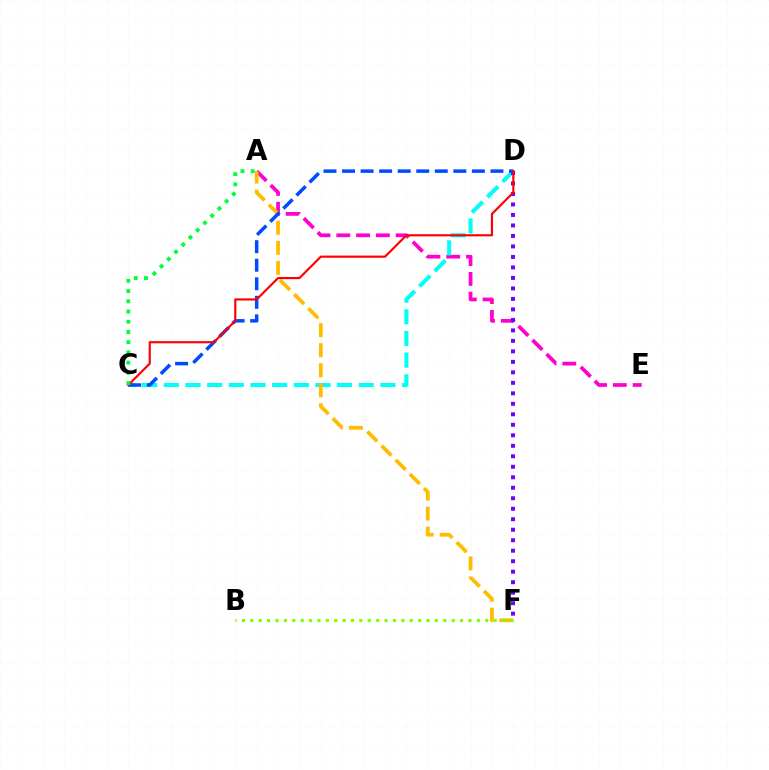{('A', 'E'): [{'color': '#ff00cf', 'line_style': 'dashed', 'thickness': 2.69}], ('C', 'D'): [{'color': '#00fff6', 'line_style': 'dashed', 'thickness': 2.94}, {'color': '#004bff', 'line_style': 'dashed', 'thickness': 2.52}, {'color': '#ff0000', 'line_style': 'solid', 'thickness': 1.55}], ('A', 'F'): [{'color': '#ffbd00', 'line_style': 'dashed', 'thickness': 2.72}], ('D', 'F'): [{'color': '#7200ff', 'line_style': 'dotted', 'thickness': 2.85}], ('B', 'F'): [{'color': '#84ff00', 'line_style': 'dotted', 'thickness': 2.28}], ('A', 'C'): [{'color': '#00ff39', 'line_style': 'dotted', 'thickness': 2.78}]}